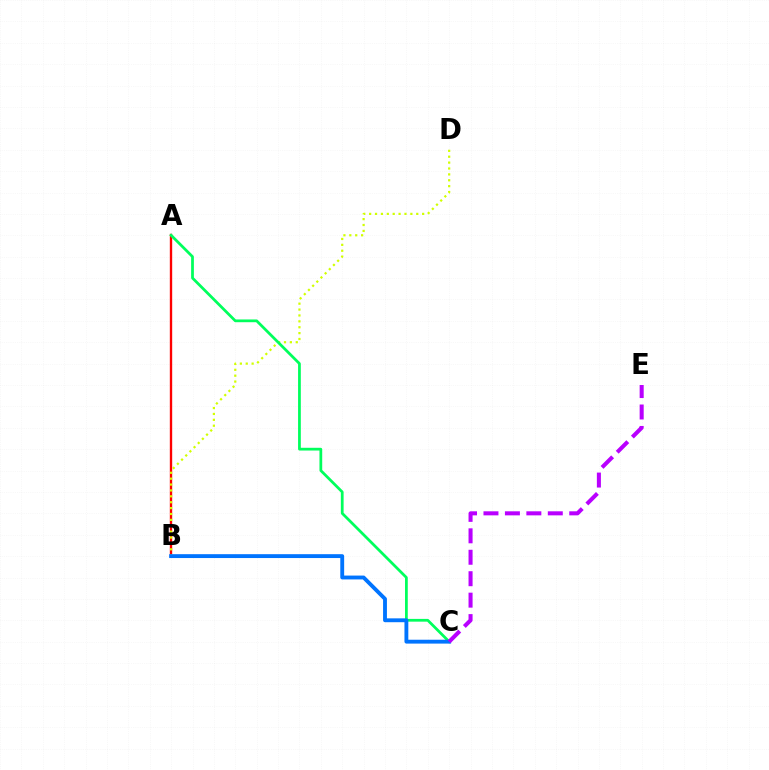{('A', 'B'): [{'color': '#ff0000', 'line_style': 'solid', 'thickness': 1.7}], ('B', 'D'): [{'color': '#d1ff00', 'line_style': 'dotted', 'thickness': 1.6}], ('A', 'C'): [{'color': '#00ff5c', 'line_style': 'solid', 'thickness': 1.98}], ('B', 'C'): [{'color': '#0074ff', 'line_style': 'solid', 'thickness': 2.78}], ('C', 'E'): [{'color': '#b900ff', 'line_style': 'dashed', 'thickness': 2.91}]}